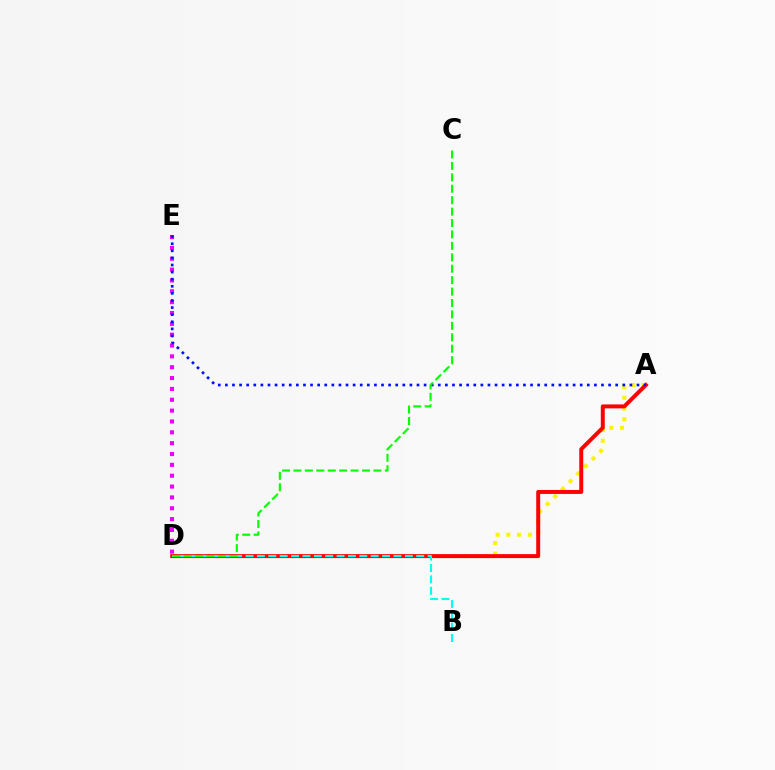{('A', 'D'): [{'color': '#fcf500', 'line_style': 'dotted', 'thickness': 2.92}, {'color': '#ff0000', 'line_style': 'solid', 'thickness': 2.85}], ('D', 'E'): [{'color': '#ee00ff', 'line_style': 'dotted', 'thickness': 2.95}], ('B', 'D'): [{'color': '#00fff6', 'line_style': 'dashed', 'thickness': 1.55}], ('A', 'E'): [{'color': '#0010ff', 'line_style': 'dotted', 'thickness': 1.93}], ('C', 'D'): [{'color': '#08ff00', 'line_style': 'dashed', 'thickness': 1.55}]}